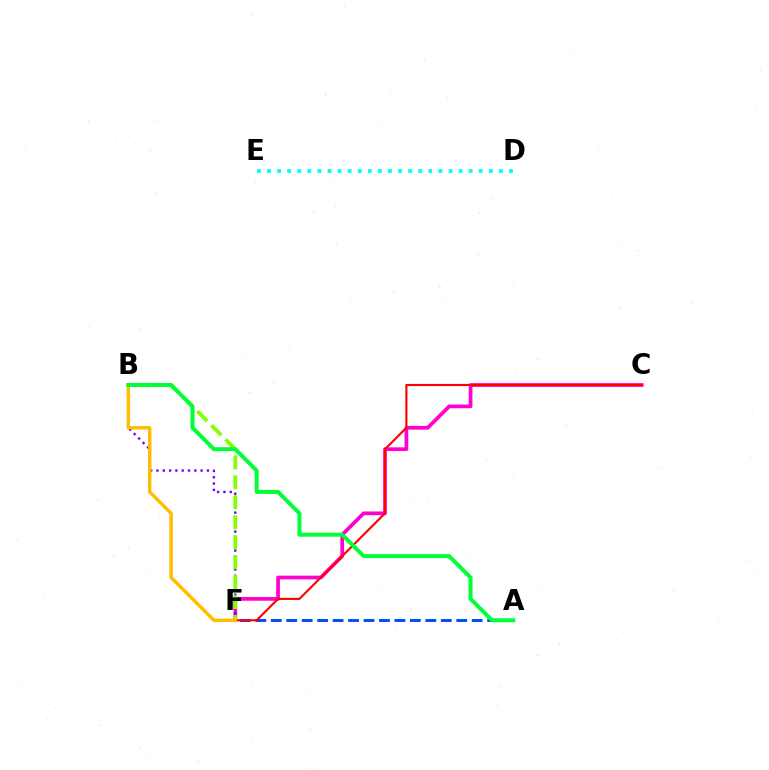{('C', 'F'): [{'color': '#ff00cf', 'line_style': 'solid', 'thickness': 2.67}, {'color': '#ff0000', 'line_style': 'solid', 'thickness': 1.53}], ('B', 'F'): [{'color': '#7200ff', 'line_style': 'dotted', 'thickness': 1.71}, {'color': '#84ff00', 'line_style': 'dashed', 'thickness': 2.71}, {'color': '#ffbd00', 'line_style': 'solid', 'thickness': 2.46}], ('A', 'F'): [{'color': '#004bff', 'line_style': 'dashed', 'thickness': 2.1}], ('D', 'E'): [{'color': '#00fff6', 'line_style': 'dotted', 'thickness': 2.74}], ('A', 'B'): [{'color': '#00ff39', 'line_style': 'solid', 'thickness': 2.87}]}